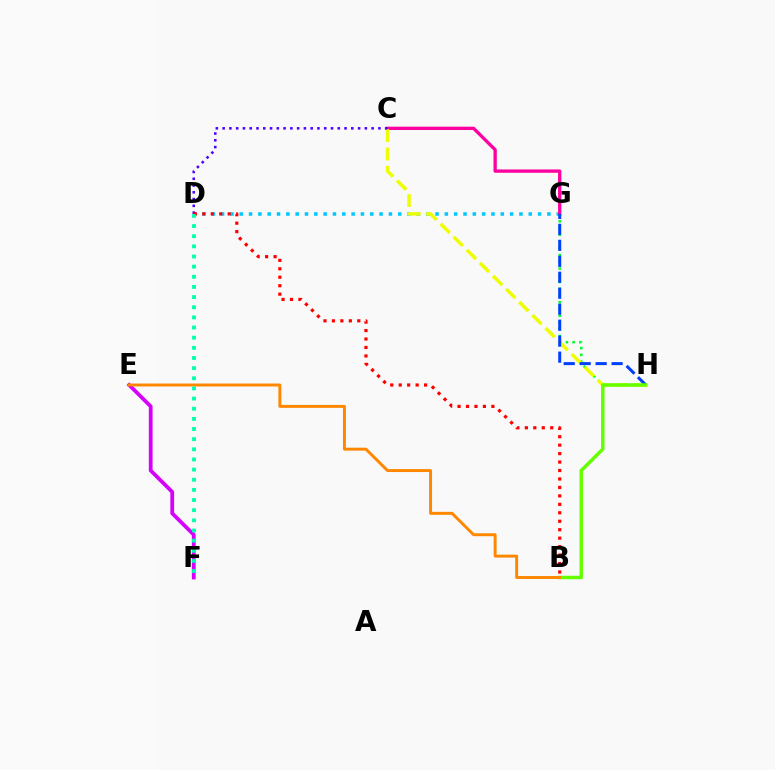{('D', 'G'): [{'color': '#00c7ff', 'line_style': 'dotted', 'thickness': 2.53}], ('C', 'G'): [{'color': '#ff00a0', 'line_style': 'solid', 'thickness': 2.38}], ('G', 'H'): [{'color': '#00ff27', 'line_style': 'dotted', 'thickness': 1.83}, {'color': '#003fff', 'line_style': 'dashed', 'thickness': 2.17}], ('C', 'H'): [{'color': '#eeff00', 'line_style': 'dashed', 'thickness': 2.51}], ('E', 'F'): [{'color': '#d600ff', 'line_style': 'solid', 'thickness': 2.72}], ('C', 'D'): [{'color': '#4f00ff', 'line_style': 'dotted', 'thickness': 1.84}], ('B', 'H'): [{'color': '#66ff00', 'line_style': 'solid', 'thickness': 2.5}], ('B', 'E'): [{'color': '#ff8800', 'line_style': 'solid', 'thickness': 2.12}], ('B', 'D'): [{'color': '#ff0000', 'line_style': 'dotted', 'thickness': 2.3}], ('D', 'F'): [{'color': '#00ffaf', 'line_style': 'dotted', 'thickness': 2.76}]}